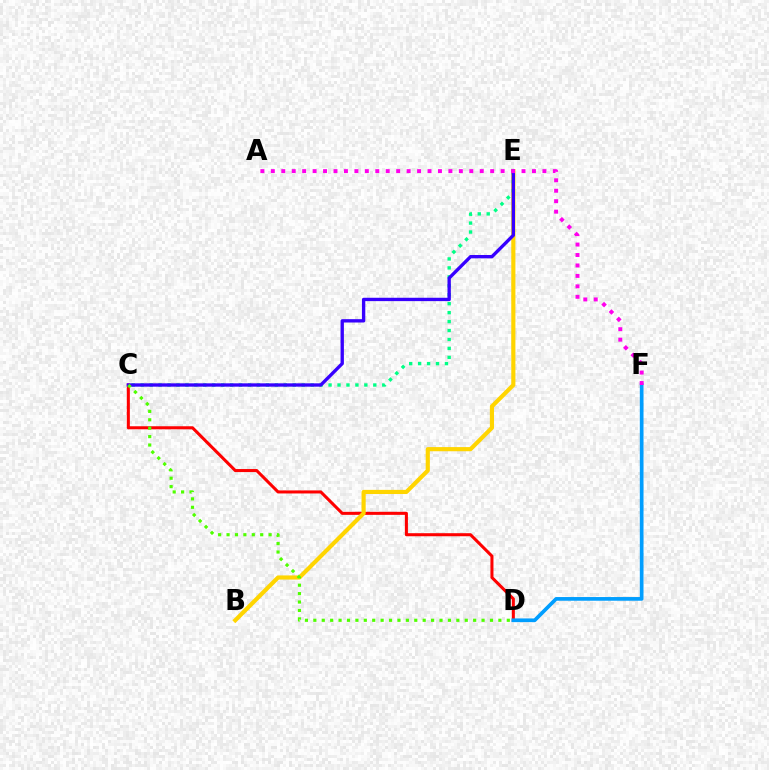{('C', 'D'): [{'color': '#ff0000', 'line_style': 'solid', 'thickness': 2.19}, {'color': '#4fff00', 'line_style': 'dotted', 'thickness': 2.29}], ('B', 'E'): [{'color': '#ffd500', 'line_style': 'solid', 'thickness': 2.99}], ('C', 'E'): [{'color': '#00ff86', 'line_style': 'dotted', 'thickness': 2.43}, {'color': '#3700ff', 'line_style': 'solid', 'thickness': 2.41}], ('D', 'F'): [{'color': '#009eff', 'line_style': 'solid', 'thickness': 2.66}], ('A', 'F'): [{'color': '#ff00ed', 'line_style': 'dotted', 'thickness': 2.84}]}